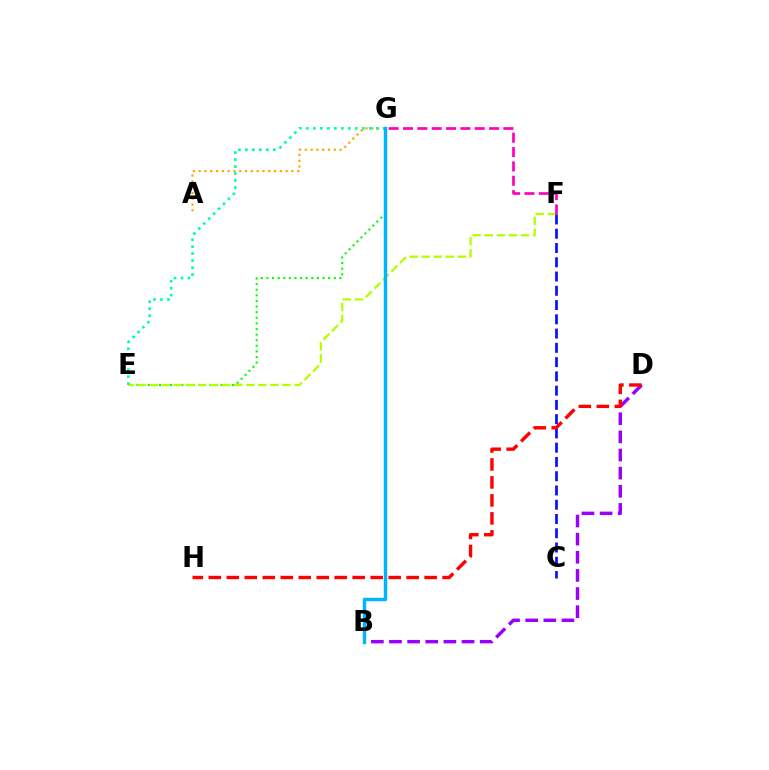{('E', 'G'): [{'color': '#08ff00', 'line_style': 'dotted', 'thickness': 1.52}, {'color': '#00ff9d', 'line_style': 'dotted', 'thickness': 1.9}], ('E', 'F'): [{'color': '#b3ff00', 'line_style': 'dashed', 'thickness': 1.64}], ('A', 'G'): [{'color': '#ffa500', 'line_style': 'dotted', 'thickness': 1.58}], ('F', 'G'): [{'color': '#ff00bd', 'line_style': 'dashed', 'thickness': 1.95}], ('C', 'F'): [{'color': '#0010ff', 'line_style': 'dashed', 'thickness': 1.94}], ('B', 'D'): [{'color': '#9b00ff', 'line_style': 'dashed', 'thickness': 2.46}], ('D', 'H'): [{'color': '#ff0000', 'line_style': 'dashed', 'thickness': 2.44}], ('B', 'G'): [{'color': '#00b5ff', 'line_style': 'solid', 'thickness': 2.47}]}